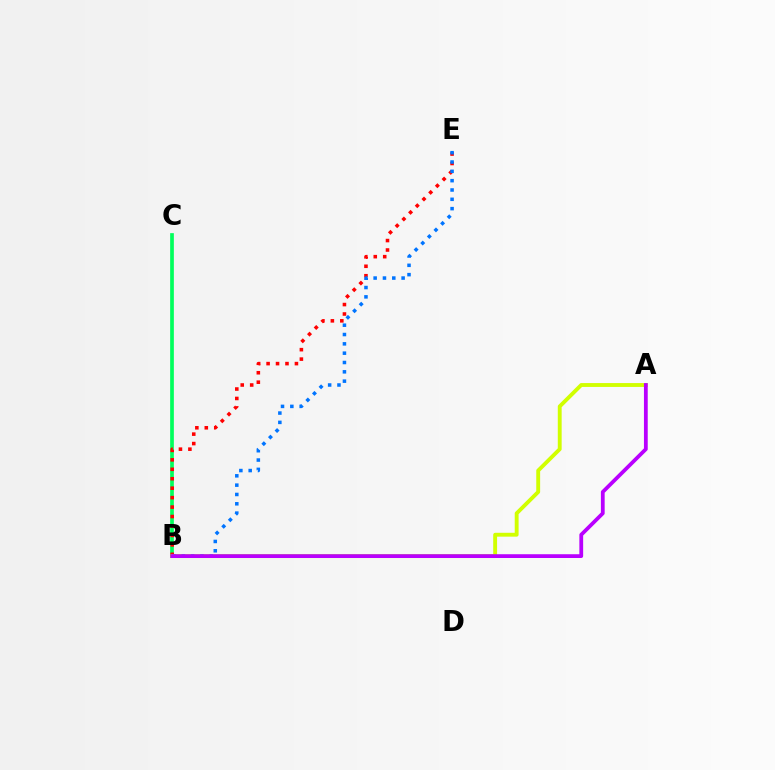{('B', 'C'): [{'color': '#00ff5c', 'line_style': 'solid', 'thickness': 2.66}], ('B', 'E'): [{'color': '#ff0000', 'line_style': 'dotted', 'thickness': 2.57}, {'color': '#0074ff', 'line_style': 'dotted', 'thickness': 2.53}], ('A', 'B'): [{'color': '#d1ff00', 'line_style': 'solid', 'thickness': 2.79}, {'color': '#b900ff', 'line_style': 'solid', 'thickness': 2.72}]}